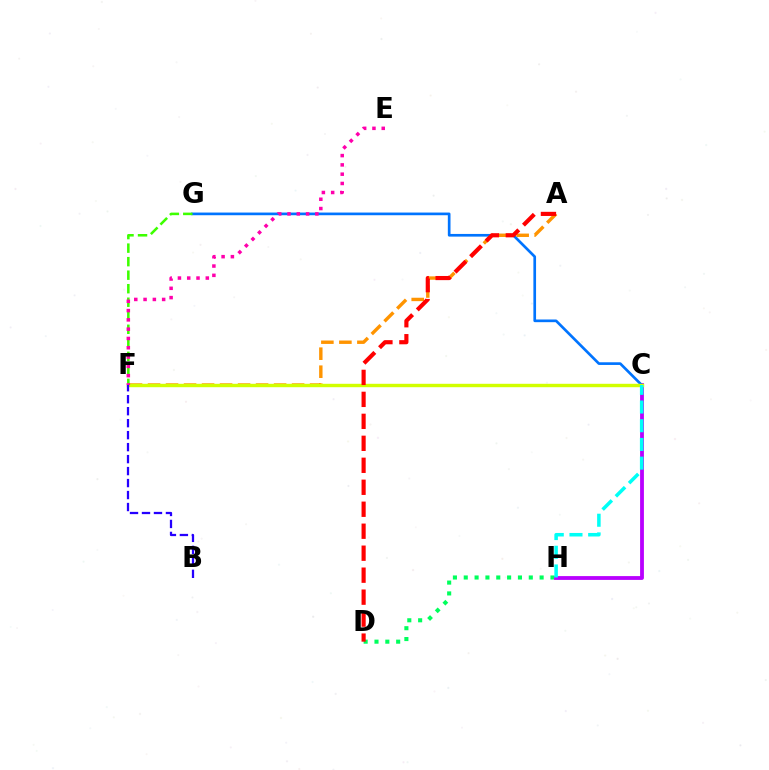{('D', 'H'): [{'color': '#00ff5c', 'line_style': 'dotted', 'thickness': 2.94}], ('C', 'H'): [{'color': '#b900ff', 'line_style': 'solid', 'thickness': 2.74}, {'color': '#00fff6', 'line_style': 'dashed', 'thickness': 2.54}], ('C', 'G'): [{'color': '#0074ff', 'line_style': 'solid', 'thickness': 1.93}], ('A', 'F'): [{'color': '#ff9400', 'line_style': 'dashed', 'thickness': 2.45}], ('F', 'G'): [{'color': '#3dff00', 'line_style': 'dashed', 'thickness': 1.84}], ('C', 'F'): [{'color': '#d1ff00', 'line_style': 'solid', 'thickness': 2.46}], ('A', 'D'): [{'color': '#ff0000', 'line_style': 'dashed', 'thickness': 2.99}], ('E', 'F'): [{'color': '#ff00ac', 'line_style': 'dotted', 'thickness': 2.52}], ('B', 'F'): [{'color': '#2500ff', 'line_style': 'dashed', 'thickness': 1.63}]}